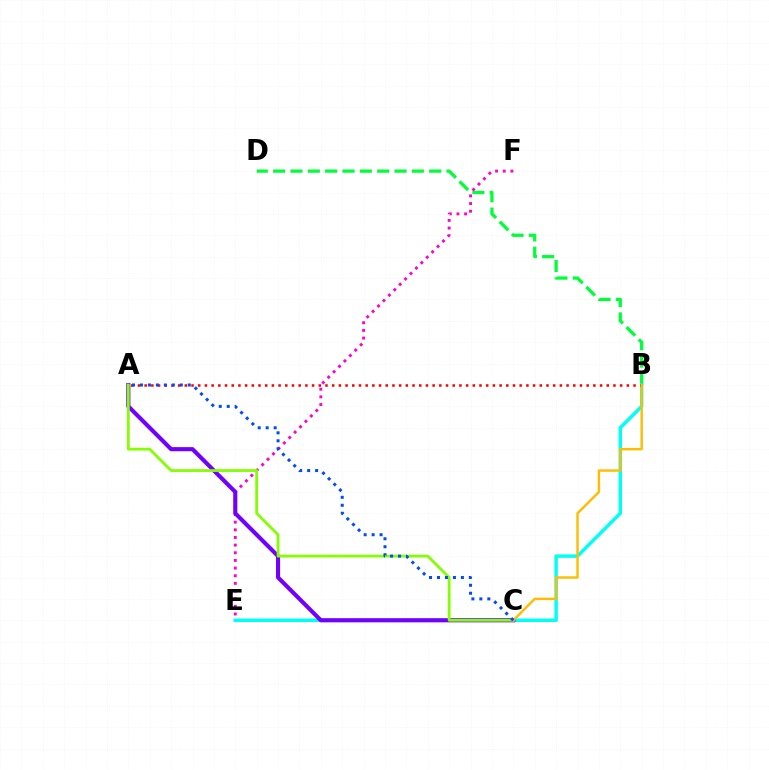{('B', 'D'): [{'color': '#00ff39', 'line_style': 'dashed', 'thickness': 2.36}], ('E', 'F'): [{'color': '#ff00cf', 'line_style': 'dotted', 'thickness': 2.08}], ('B', 'E'): [{'color': '#00fff6', 'line_style': 'solid', 'thickness': 2.48}], ('A', 'C'): [{'color': '#7200ff', 'line_style': 'solid', 'thickness': 2.95}, {'color': '#84ff00', 'line_style': 'solid', 'thickness': 1.99}, {'color': '#004bff', 'line_style': 'dotted', 'thickness': 2.16}], ('A', 'B'): [{'color': '#ff0000', 'line_style': 'dotted', 'thickness': 1.82}], ('B', 'C'): [{'color': '#ffbd00', 'line_style': 'solid', 'thickness': 1.74}]}